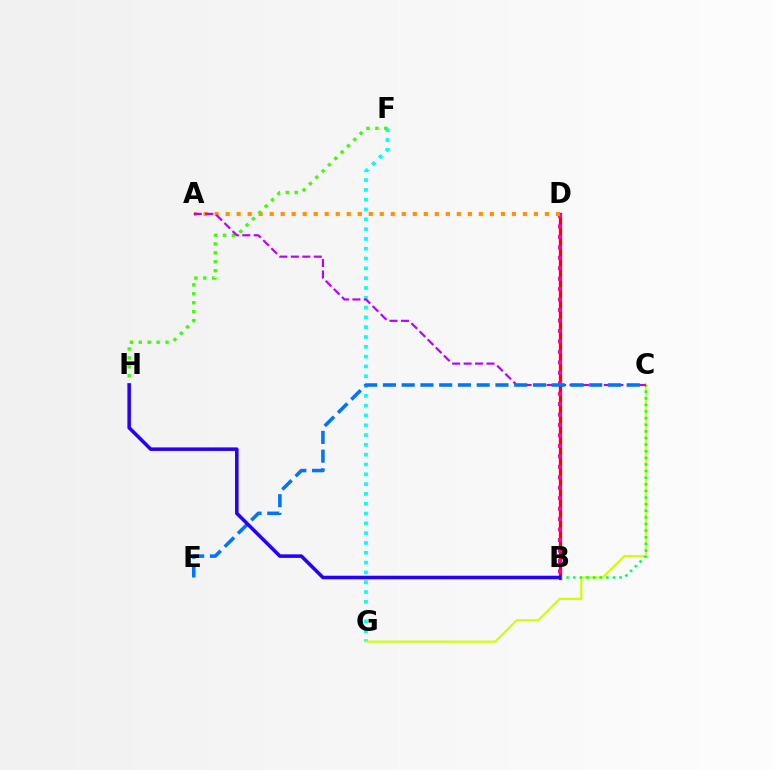{('F', 'G'): [{'color': '#00fff6', 'line_style': 'dotted', 'thickness': 2.66}], ('B', 'D'): [{'color': '#ff0000', 'line_style': 'solid', 'thickness': 2.35}, {'color': '#ff00ac', 'line_style': 'dotted', 'thickness': 2.84}], ('C', 'G'): [{'color': '#d1ff00', 'line_style': 'solid', 'thickness': 1.55}], ('B', 'C'): [{'color': '#00ff5c', 'line_style': 'dotted', 'thickness': 1.8}], ('A', 'D'): [{'color': '#ff9400', 'line_style': 'dotted', 'thickness': 2.99}], ('F', 'H'): [{'color': '#3dff00', 'line_style': 'dotted', 'thickness': 2.43}], ('A', 'C'): [{'color': '#b900ff', 'line_style': 'dashed', 'thickness': 1.56}], ('C', 'E'): [{'color': '#0074ff', 'line_style': 'dashed', 'thickness': 2.55}], ('B', 'H'): [{'color': '#2500ff', 'line_style': 'solid', 'thickness': 2.55}]}